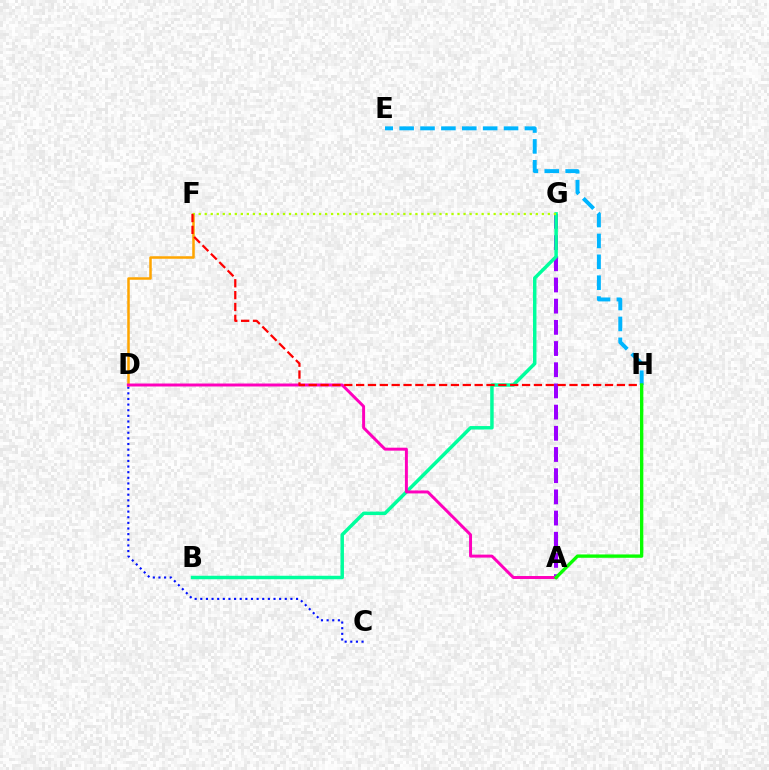{('A', 'G'): [{'color': '#9b00ff', 'line_style': 'dashed', 'thickness': 2.88}], ('C', 'D'): [{'color': '#0010ff', 'line_style': 'dotted', 'thickness': 1.53}], ('E', 'H'): [{'color': '#00b5ff', 'line_style': 'dashed', 'thickness': 2.84}], ('B', 'G'): [{'color': '#00ff9d', 'line_style': 'solid', 'thickness': 2.5}], ('D', 'F'): [{'color': '#ffa500', 'line_style': 'solid', 'thickness': 1.81}], ('F', 'G'): [{'color': '#b3ff00', 'line_style': 'dotted', 'thickness': 1.64}], ('A', 'D'): [{'color': '#ff00bd', 'line_style': 'solid', 'thickness': 2.13}], ('F', 'H'): [{'color': '#ff0000', 'line_style': 'dashed', 'thickness': 1.61}], ('A', 'H'): [{'color': '#08ff00', 'line_style': 'solid', 'thickness': 2.41}]}